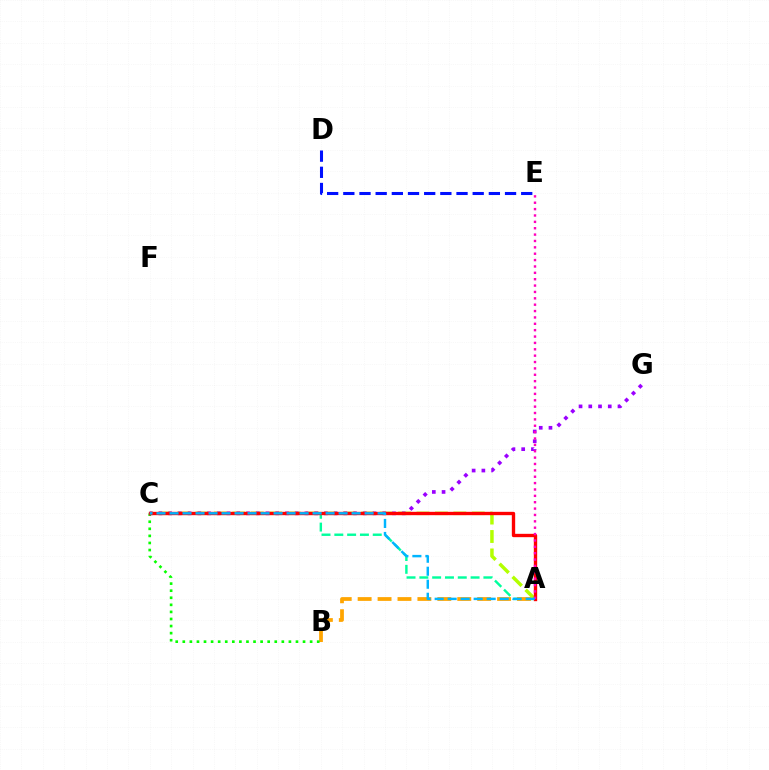{('A', 'C'): [{'color': '#00ff9d', 'line_style': 'dashed', 'thickness': 1.74}, {'color': '#b3ff00', 'line_style': 'dashed', 'thickness': 2.5}, {'color': '#ff0000', 'line_style': 'solid', 'thickness': 2.42}, {'color': '#00b5ff', 'line_style': 'dashed', 'thickness': 1.77}], ('A', 'B'): [{'color': '#ffa500', 'line_style': 'dashed', 'thickness': 2.71}], ('B', 'C'): [{'color': '#08ff00', 'line_style': 'dotted', 'thickness': 1.92}], ('C', 'G'): [{'color': '#9b00ff', 'line_style': 'dotted', 'thickness': 2.64}], ('A', 'E'): [{'color': '#ff00bd', 'line_style': 'dotted', 'thickness': 1.73}], ('D', 'E'): [{'color': '#0010ff', 'line_style': 'dashed', 'thickness': 2.2}]}